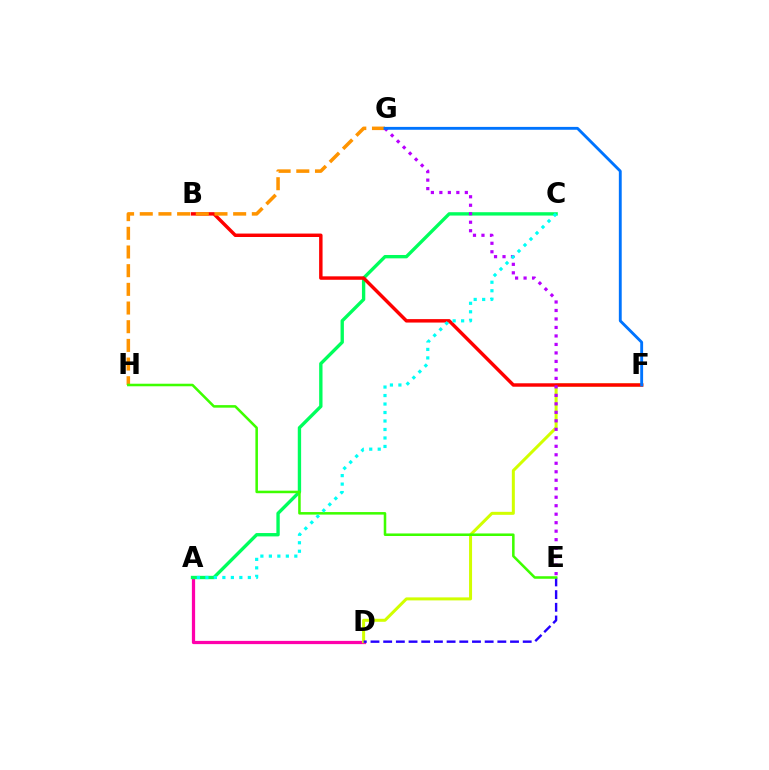{('A', 'D'): [{'color': '#ff00ac', 'line_style': 'solid', 'thickness': 2.33}], ('D', 'F'): [{'color': '#d1ff00', 'line_style': 'solid', 'thickness': 2.17}], ('A', 'C'): [{'color': '#00ff5c', 'line_style': 'solid', 'thickness': 2.41}, {'color': '#00fff6', 'line_style': 'dotted', 'thickness': 2.31}], ('B', 'F'): [{'color': '#ff0000', 'line_style': 'solid', 'thickness': 2.48}], ('G', 'H'): [{'color': '#ff9400', 'line_style': 'dashed', 'thickness': 2.54}], ('D', 'E'): [{'color': '#2500ff', 'line_style': 'dashed', 'thickness': 1.72}], ('E', 'H'): [{'color': '#3dff00', 'line_style': 'solid', 'thickness': 1.83}], ('E', 'G'): [{'color': '#b900ff', 'line_style': 'dotted', 'thickness': 2.31}], ('F', 'G'): [{'color': '#0074ff', 'line_style': 'solid', 'thickness': 2.06}]}